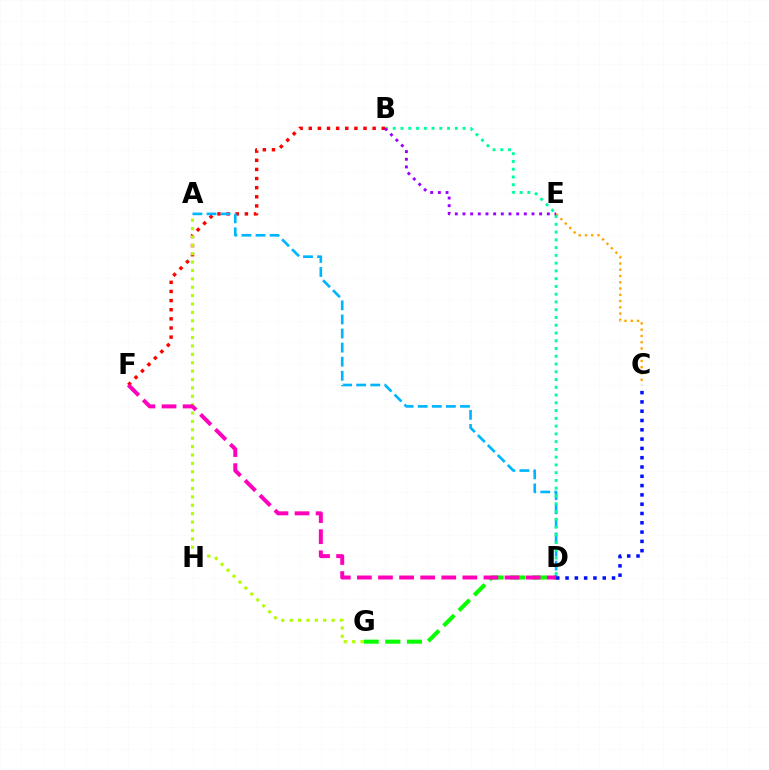{('B', 'F'): [{'color': '#ff0000', 'line_style': 'dotted', 'thickness': 2.48}], ('C', 'E'): [{'color': '#ffa500', 'line_style': 'dotted', 'thickness': 1.7}], ('A', 'D'): [{'color': '#00b5ff', 'line_style': 'dashed', 'thickness': 1.91}], ('C', 'D'): [{'color': '#0010ff', 'line_style': 'dotted', 'thickness': 2.53}], ('B', 'D'): [{'color': '#00ff9d', 'line_style': 'dotted', 'thickness': 2.11}], ('D', 'G'): [{'color': '#08ff00', 'line_style': 'dashed', 'thickness': 2.94}], ('A', 'G'): [{'color': '#b3ff00', 'line_style': 'dotted', 'thickness': 2.28}], ('B', 'E'): [{'color': '#9b00ff', 'line_style': 'dotted', 'thickness': 2.08}], ('D', 'F'): [{'color': '#ff00bd', 'line_style': 'dashed', 'thickness': 2.87}]}